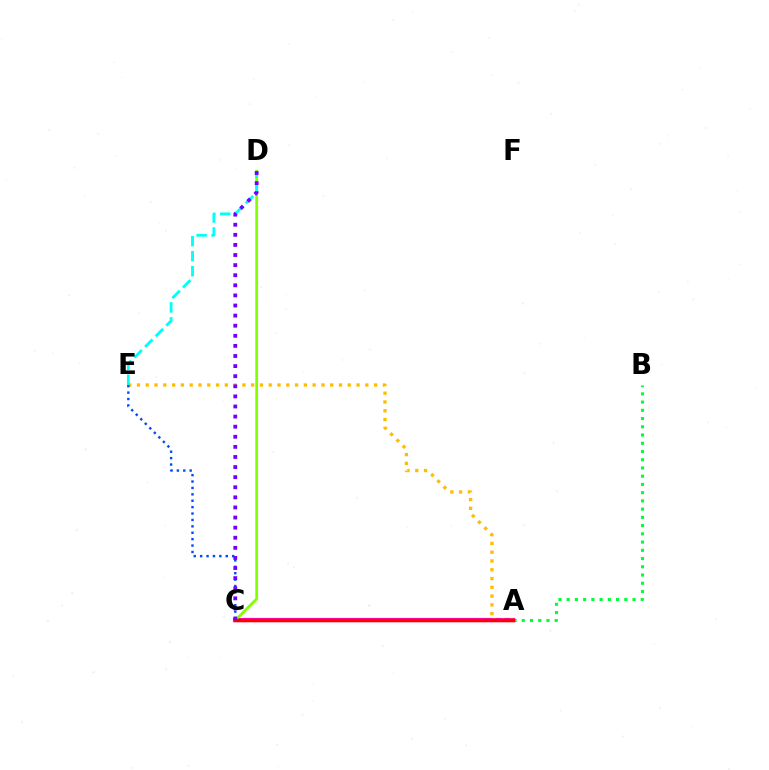{('A', 'B'): [{'color': '#00ff39', 'line_style': 'dotted', 'thickness': 2.24}], ('A', 'C'): [{'color': '#ff00cf', 'line_style': 'solid', 'thickness': 2.98}, {'color': '#ff0000', 'line_style': 'solid', 'thickness': 2.52}], ('A', 'E'): [{'color': '#ffbd00', 'line_style': 'dotted', 'thickness': 2.39}], ('C', 'D'): [{'color': '#84ff00', 'line_style': 'solid', 'thickness': 2.01}, {'color': '#7200ff', 'line_style': 'dotted', 'thickness': 2.74}], ('D', 'E'): [{'color': '#00fff6', 'line_style': 'dashed', 'thickness': 2.04}], ('C', 'E'): [{'color': '#004bff', 'line_style': 'dotted', 'thickness': 1.74}]}